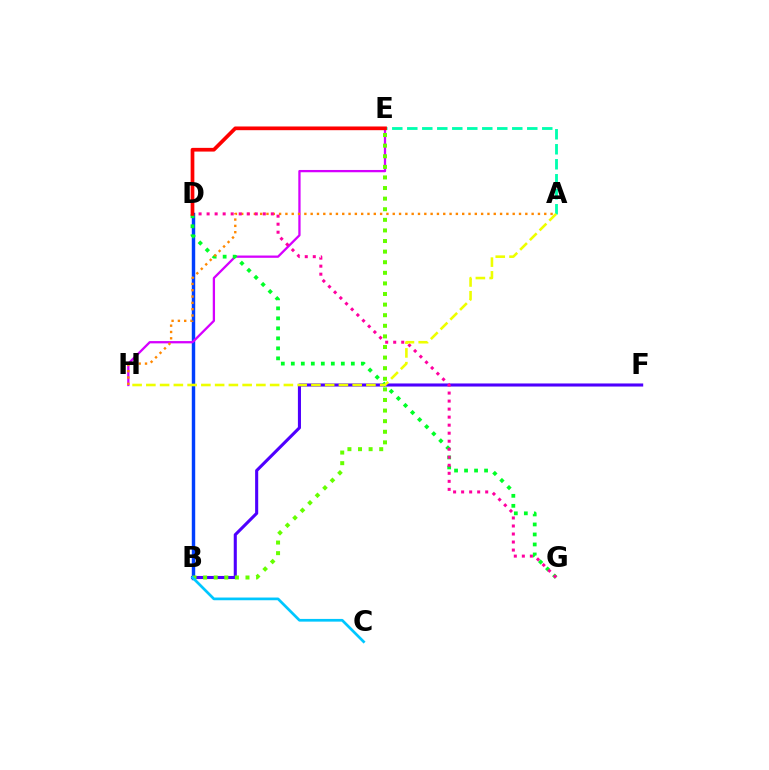{('A', 'E'): [{'color': '#00ffaf', 'line_style': 'dashed', 'thickness': 2.04}], ('B', 'D'): [{'color': '#003fff', 'line_style': 'solid', 'thickness': 2.47}], ('B', 'F'): [{'color': '#4f00ff', 'line_style': 'solid', 'thickness': 2.22}], ('E', 'H'): [{'color': '#d600ff', 'line_style': 'solid', 'thickness': 1.65}], ('B', 'E'): [{'color': '#66ff00', 'line_style': 'dotted', 'thickness': 2.88}], ('B', 'C'): [{'color': '#00c7ff', 'line_style': 'solid', 'thickness': 1.95}], ('D', 'G'): [{'color': '#00ff27', 'line_style': 'dotted', 'thickness': 2.72}, {'color': '#ff00a0', 'line_style': 'dotted', 'thickness': 2.18}], ('A', 'H'): [{'color': '#ff8800', 'line_style': 'dotted', 'thickness': 1.72}, {'color': '#eeff00', 'line_style': 'dashed', 'thickness': 1.87}], ('D', 'E'): [{'color': '#ff0000', 'line_style': 'solid', 'thickness': 2.67}]}